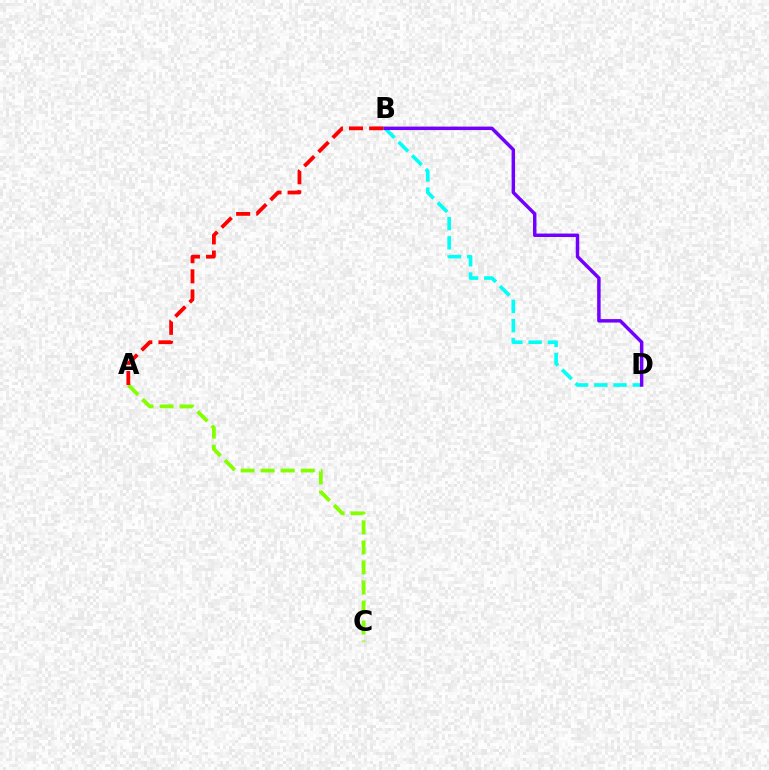{('A', 'C'): [{'color': '#84ff00', 'line_style': 'dashed', 'thickness': 2.72}], ('B', 'D'): [{'color': '#00fff6', 'line_style': 'dashed', 'thickness': 2.61}, {'color': '#7200ff', 'line_style': 'solid', 'thickness': 2.49}], ('A', 'B'): [{'color': '#ff0000', 'line_style': 'dashed', 'thickness': 2.73}]}